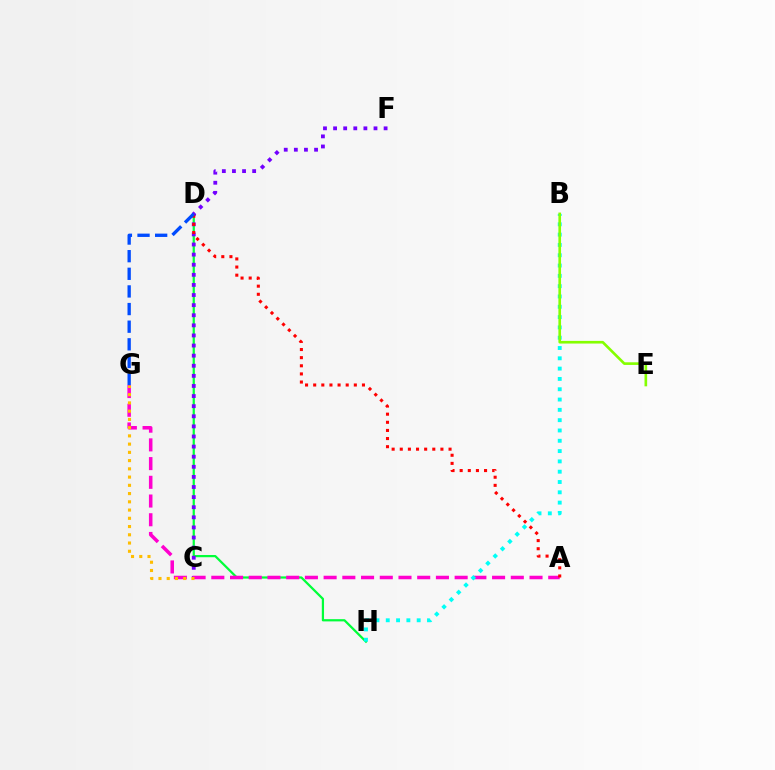{('D', 'H'): [{'color': '#00ff39', 'line_style': 'solid', 'thickness': 1.61}], ('C', 'F'): [{'color': '#7200ff', 'line_style': 'dotted', 'thickness': 2.75}], ('A', 'G'): [{'color': '#ff00cf', 'line_style': 'dashed', 'thickness': 2.54}], ('C', 'G'): [{'color': '#ffbd00', 'line_style': 'dotted', 'thickness': 2.24}], ('A', 'D'): [{'color': '#ff0000', 'line_style': 'dotted', 'thickness': 2.21}], ('D', 'G'): [{'color': '#004bff', 'line_style': 'dashed', 'thickness': 2.39}], ('B', 'H'): [{'color': '#00fff6', 'line_style': 'dotted', 'thickness': 2.8}], ('B', 'E'): [{'color': '#84ff00', 'line_style': 'solid', 'thickness': 1.9}]}